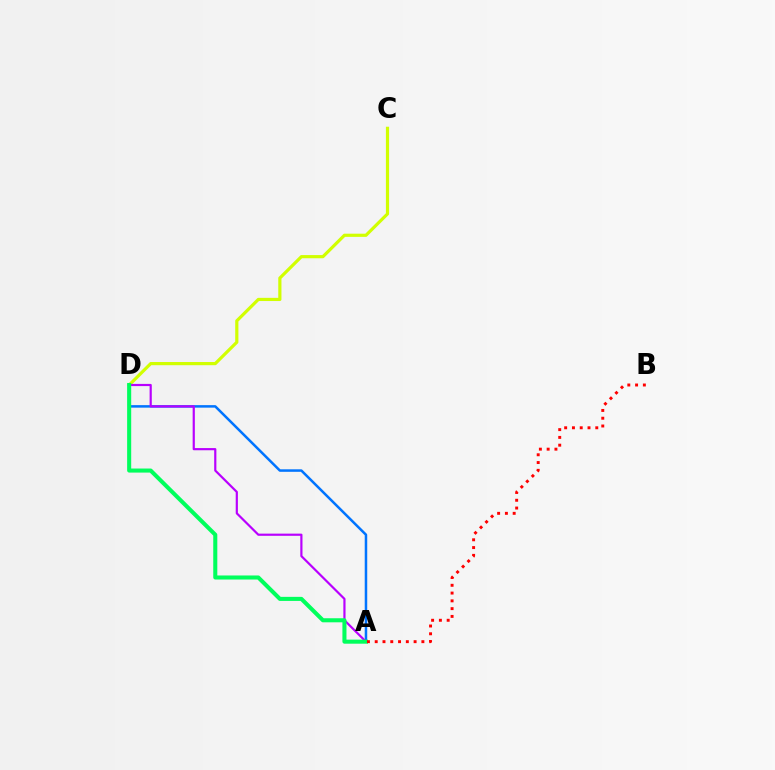{('C', 'D'): [{'color': '#d1ff00', 'line_style': 'solid', 'thickness': 2.29}], ('A', 'D'): [{'color': '#0074ff', 'line_style': 'solid', 'thickness': 1.81}, {'color': '#b900ff', 'line_style': 'solid', 'thickness': 1.57}, {'color': '#00ff5c', 'line_style': 'solid', 'thickness': 2.92}], ('A', 'B'): [{'color': '#ff0000', 'line_style': 'dotted', 'thickness': 2.11}]}